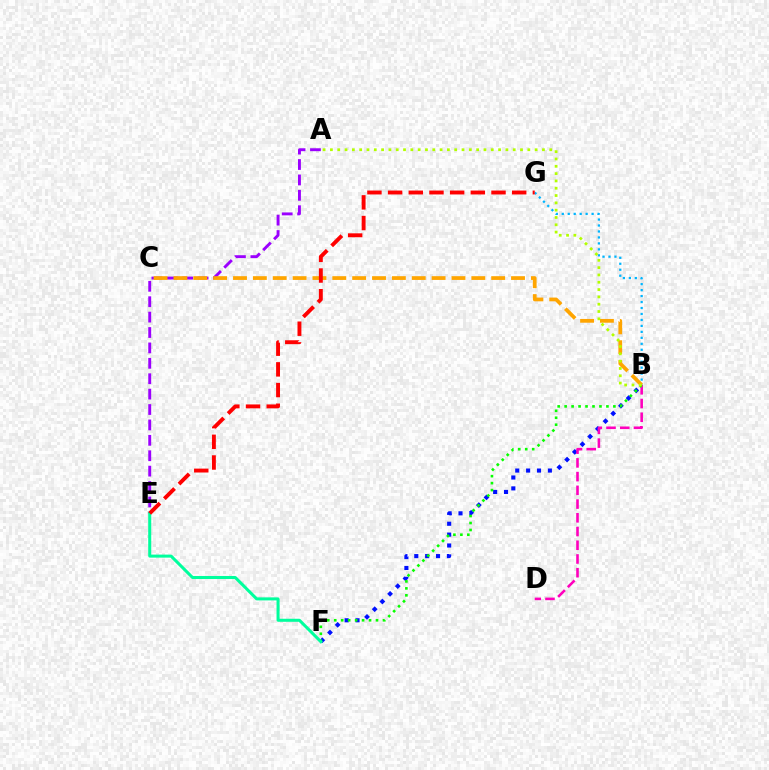{('A', 'E'): [{'color': '#9b00ff', 'line_style': 'dashed', 'thickness': 2.09}], ('B', 'F'): [{'color': '#0010ff', 'line_style': 'dotted', 'thickness': 2.95}, {'color': '#08ff00', 'line_style': 'dotted', 'thickness': 1.89}], ('B', 'D'): [{'color': '#ff00bd', 'line_style': 'dashed', 'thickness': 1.86}], ('B', 'G'): [{'color': '#00b5ff', 'line_style': 'dotted', 'thickness': 1.62}], ('B', 'C'): [{'color': '#ffa500', 'line_style': 'dashed', 'thickness': 2.7}], ('A', 'B'): [{'color': '#b3ff00', 'line_style': 'dotted', 'thickness': 1.99}], ('E', 'F'): [{'color': '#00ff9d', 'line_style': 'solid', 'thickness': 2.18}], ('E', 'G'): [{'color': '#ff0000', 'line_style': 'dashed', 'thickness': 2.81}]}